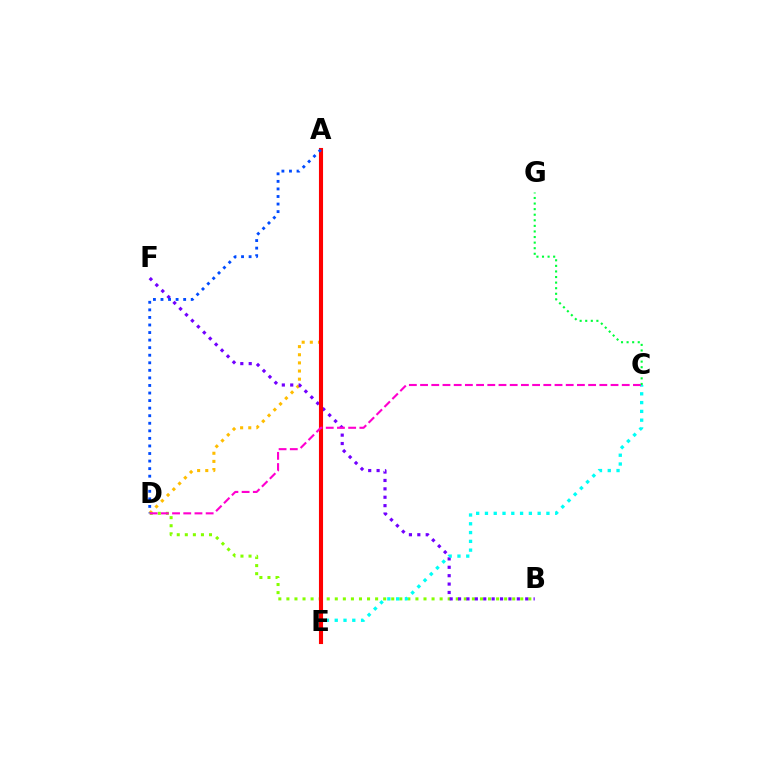{('B', 'D'): [{'color': '#84ff00', 'line_style': 'dotted', 'thickness': 2.19}], ('A', 'D'): [{'color': '#ffbd00', 'line_style': 'dotted', 'thickness': 2.21}, {'color': '#004bff', 'line_style': 'dotted', 'thickness': 2.05}], ('B', 'F'): [{'color': '#7200ff', 'line_style': 'dotted', 'thickness': 2.28}], ('C', 'E'): [{'color': '#00fff6', 'line_style': 'dotted', 'thickness': 2.39}], ('A', 'E'): [{'color': '#ff0000', 'line_style': 'solid', 'thickness': 2.95}], ('C', 'G'): [{'color': '#00ff39', 'line_style': 'dotted', 'thickness': 1.52}], ('C', 'D'): [{'color': '#ff00cf', 'line_style': 'dashed', 'thickness': 1.52}]}